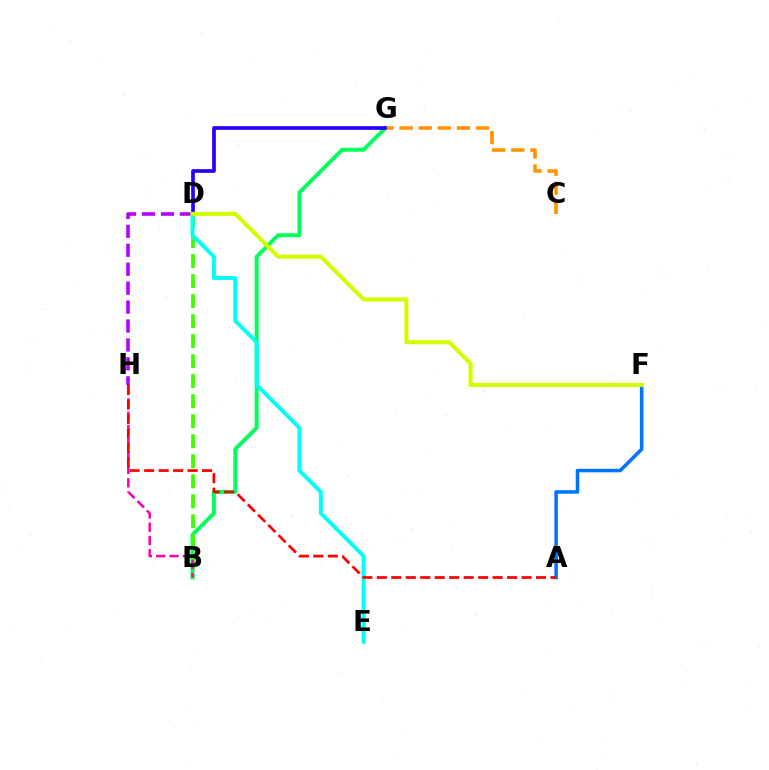{('B', 'G'): [{'color': '#00ff5c', 'line_style': 'solid', 'thickness': 2.84}], ('A', 'F'): [{'color': '#0074ff', 'line_style': 'solid', 'thickness': 2.54}], ('B', 'D'): [{'color': '#3dff00', 'line_style': 'dashed', 'thickness': 2.72}], ('C', 'G'): [{'color': '#ff9400', 'line_style': 'dashed', 'thickness': 2.6}], ('D', 'E'): [{'color': '#00fff6', 'line_style': 'solid', 'thickness': 2.87}], ('B', 'H'): [{'color': '#ff00ac', 'line_style': 'dashed', 'thickness': 1.81}], ('D', 'G'): [{'color': '#2500ff', 'line_style': 'solid', 'thickness': 2.65}], ('D', 'H'): [{'color': '#b900ff', 'line_style': 'dashed', 'thickness': 2.57}], ('A', 'H'): [{'color': '#ff0000', 'line_style': 'dashed', 'thickness': 1.97}], ('D', 'F'): [{'color': '#d1ff00', 'line_style': 'solid', 'thickness': 2.96}]}